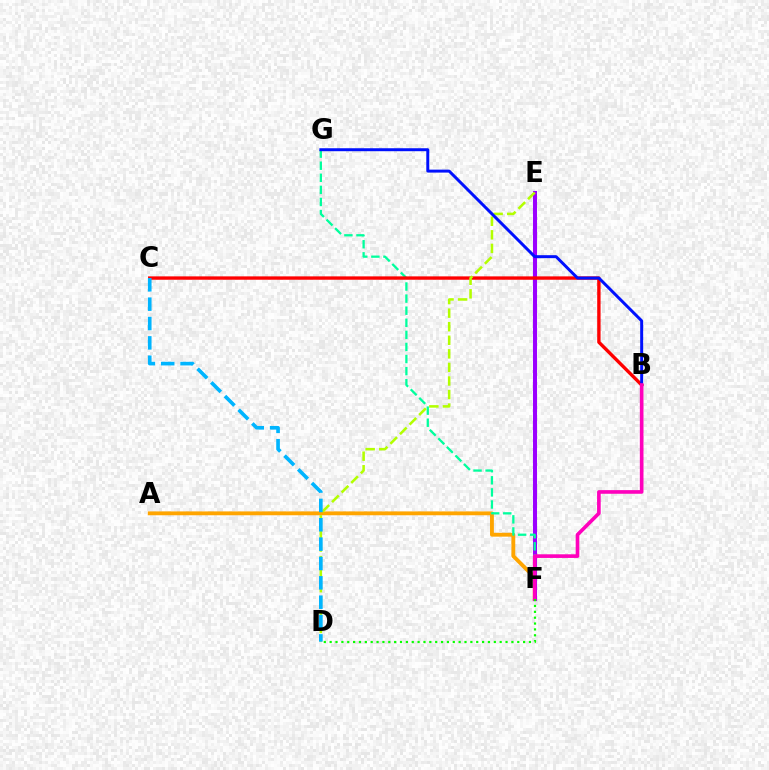{('A', 'F'): [{'color': '#ffa500', 'line_style': 'solid', 'thickness': 2.77}], ('E', 'F'): [{'color': '#9b00ff', 'line_style': 'solid', 'thickness': 2.93}], ('F', 'G'): [{'color': '#00ff9d', 'line_style': 'dashed', 'thickness': 1.64}], ('B', 'C'): [{'color': '#ff0000', 'line_style': 'solid', 'thickness': 2.43}], ('D', 'E'): [{'color': '#b3ff00', 'line_style': 'dashed', 'thickness': 1.84}], ('B', 'G'): [{'color': '#0010ff', 'line_style': 'solid', 'thickness': 2.13}], ('C', 'D'): [{'color': '#00b5ff', 'line_style': 'dashed', 'thickness': 2.63}], ('B', 'F'): [{'color': '#ff00bd', 'line_style': 'solid', 'thickness': 2.62}], ('D', 'F'): [{'color': '#08ff00', 'line_style': 'dotted', 'thickness': 1.59}]}